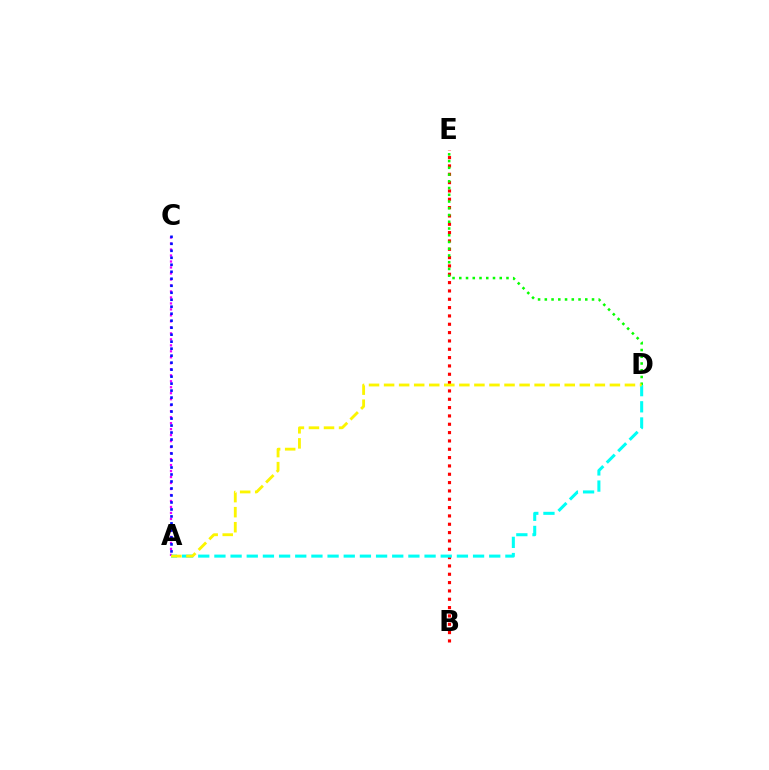{('B', 'E'): [{'color': '#ff0000', 'line_style': 'dotted', 'thickness': 2.26}], ('D', 'E'): [{'color': '#08ff00', 'line_style': 'dotted', 'thickness': 1.83}], ('A', 'C'): [{'color': '#ee00ff', 'line_style': 'dotted', 'thickness': 1.63}, {'color': '#0010ff', 'line_style': 'dotted', 'thickness': 1.9}], ('A', 'D'): [{'color': '#00fff6', 'line_style': 'dashed', 'thickness': 2.2}, {'color': '#fcf500', 'line_style': 'dashed', 'thickness': 2.05}]}